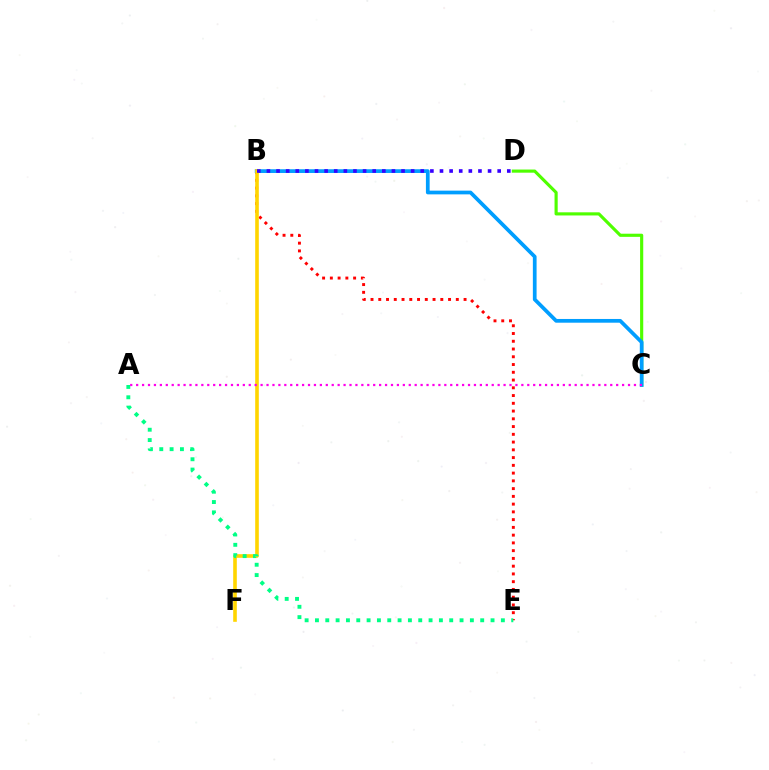{('C', 'D'): [{'color': '#4fff00', 'line_style': 'solid', 'thickness': 2.26}], ('B', 'E'): [{'color': '#ff0000', 'line_style': 'dotted', 'thickness': 2.11}], ('B', 'C'): [{'color': '#009eff', 'line_style': 'solid', 'thickness': 2.68}], ('B', 'F'): [{'color': '#ffd500', 'line_style': 'solid', 'thickness': 2.61}], ('A', 'E'): [{'color': '#00ff86', 'line_style': 'dotted', 'thickness': 2.81}], ('A', 'C'): [{'color': '#ff00ed', 'line_style': 'dotted', 'thickness': 1.61}], ('B', 'D'): [{'color': '#3700ff', 'line_style': 'dotted', 'thickness': 2.61}]}